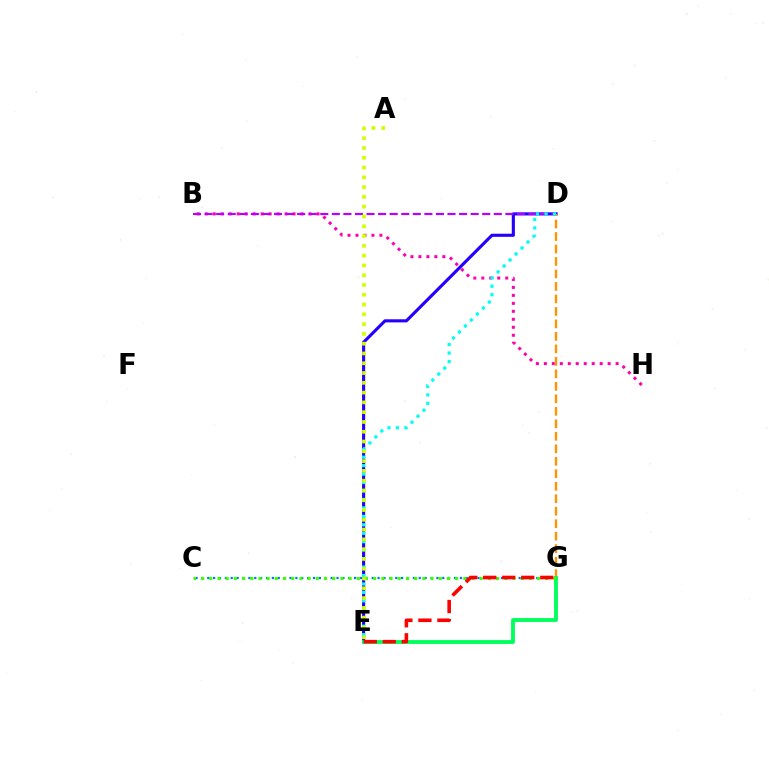{('D', 'E'): [{'color': '#2500ff', 'line_style': 'solid', 'thickness': 2.24}, {'color': '#00fff6', 'line_style': 'dotted', 'thickness': 2.3}], ('B', 'H'): [{'color': '#ff00ac', 'line_style': 'dotted', 'thickness': 2.17}], ('D', 'G'): [{'color': '#ff9400', 'line_style': 'dashed', 'thickness': 1.7}], ('E', 'G'): [{'color': '#00ff5c', 'line_style': 'solid', 'thickness': 2.77}, {'color': '#ff0000', 'line_style': 'dashed', 'thickness': 2.58}], ('C', 'G'): [{'color': '#0074ff', 'line_style': 'dotted', 'thickness': 1.6}, {'color': '#3dff00', 'line_style': 'dotted', 'thickness': 2.23}], ('B', 'D'): [{'color': '#b900ff', 'line_style': 'dashed', 'thickness': 1.57}], ('A', 'E'): [{'color': '#d1ff00', 'line_style': 'dotted', 'thickness': 2.66}]}